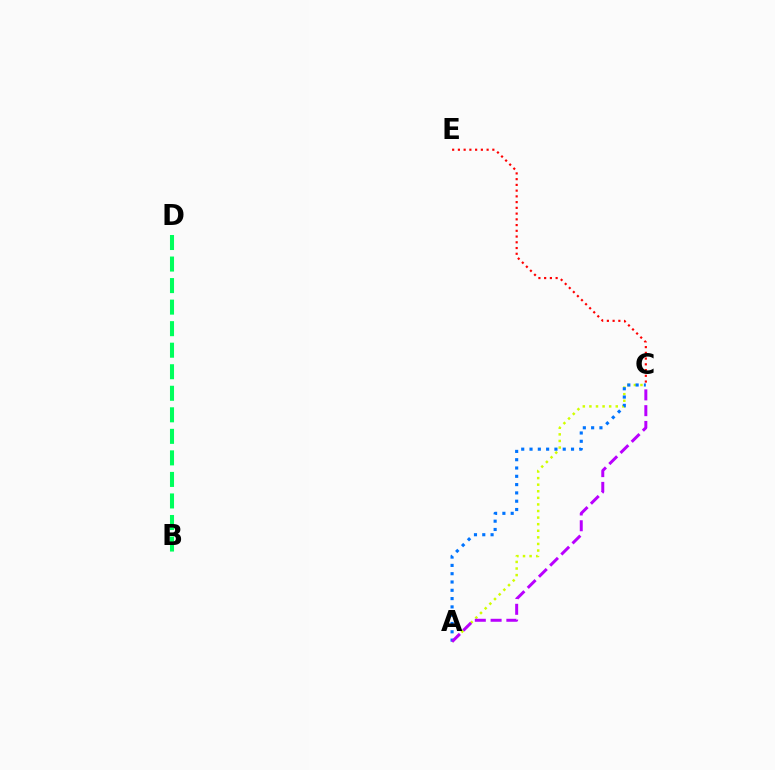{('B', 'D'): [{'color': '#00ff5c', 'line_style': 'dashed', 'thickness': 2.93}], ('C', 'E'): [{'color': '#ff0000', 'line_style': 'dotted', 'thickness': 1.56}], ('A', 'C'): [{'color': '#d1ff00', 'line_style': 'dotted', 'thickness': 1.79}, {'color': '#0074ff', 'line_style': 'dotted', 'thickness': 2.26}, {'color': '#b900ff', 'line_style': 'dashed', 'thickness': 2.14}]}